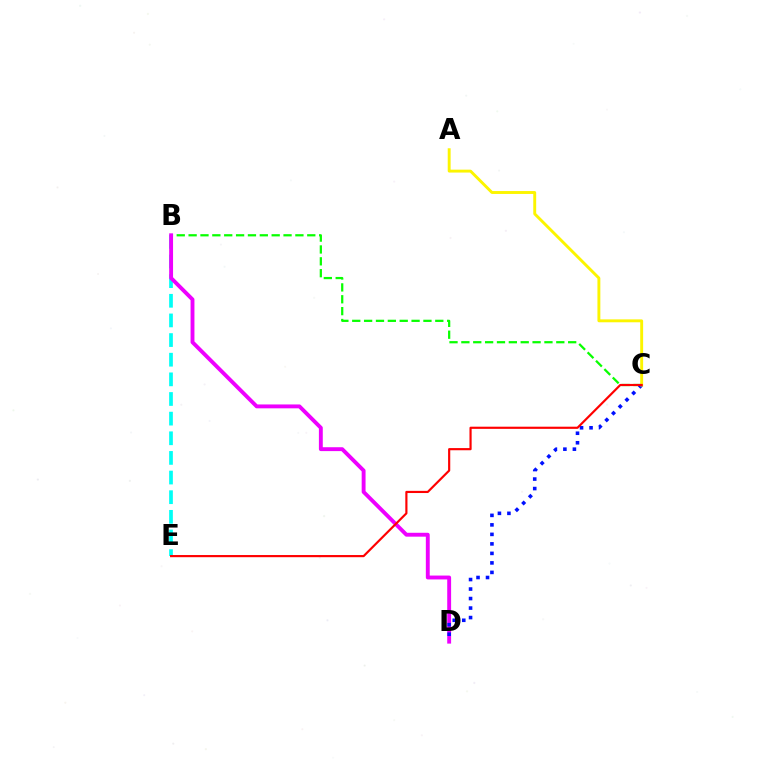{('B', 'E'): [{'color': '#00fff6', 'line_style': 'dashed', 'thickness': 2.67}], ('B', 'C'): [{'color': '#08ff00', 'line_style': 'dashed', 'thickness': 1.61}], ('B', 'D'): [{'color': '#ee00ff', 'line_style': 'solid', 'thickness': 2.79}], ('C', 'D'): [{'color': '#0010ff', 'line_style': 'dotted', 'thickness': 2.58}], ('A', 'C'): [{'color': '#fcf500', 'line_style': 'solid', 'thickness': 2.09}], ('C', 'E'): [{'color': '#ff0000', 'line_style': 'solid', 'thickness': 1.56}]}